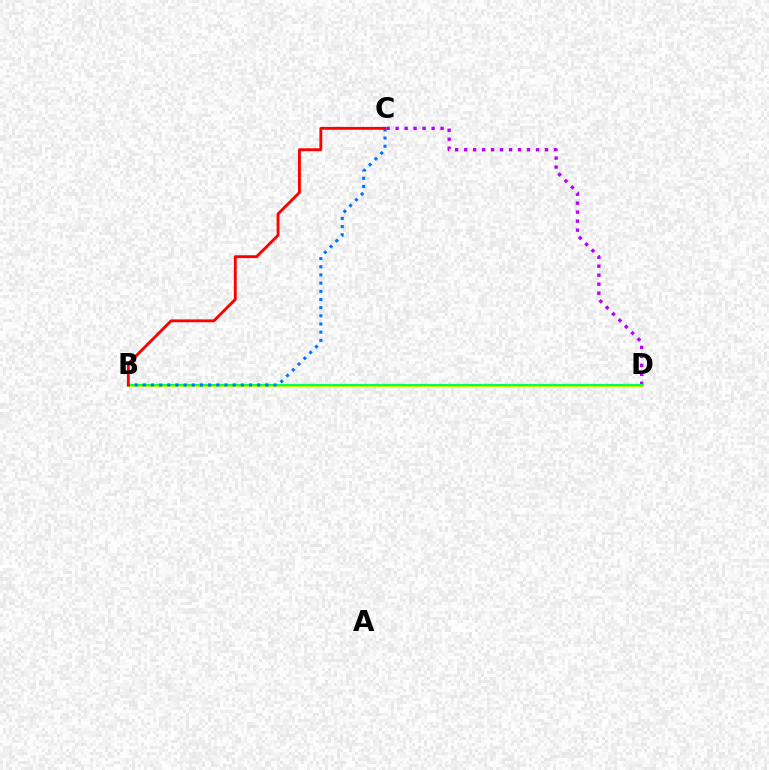{('B', 'D'): [{'color': '#d1ff00', 'line_style': 'solid', 'thickness': 2.22}, {'color': '#00ff5c', 'line_style': 'solid', 'thickness': 1.56}], ('C', 'D'): [{'color': '#b900ff', 'line_style': 'dotted', 'thickness': 2.44}], ('B', 'C'): [{'color': '#0074ff', 'line_style': 'dotted', 'thickness': 2.22}, {'color': '#ff0000', 'line_style': 'solid', 'thickness': 2.06}]}